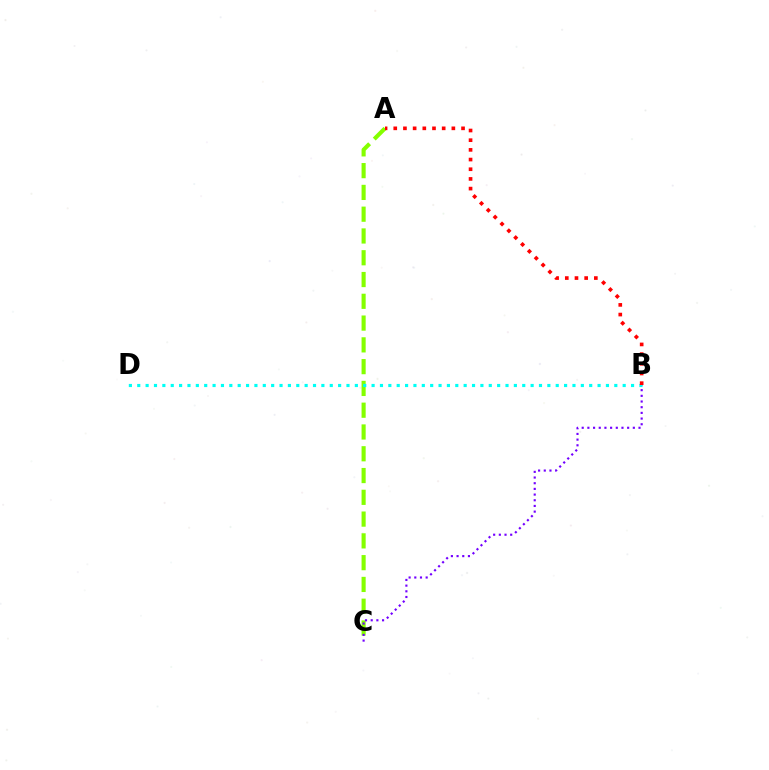{('A', 'C'): [{'color': '#84ff00', 'line_style': 'dashed', 'thickness': 2.96}], ('B', 'C'): [{'color': '#7200ff', 'line_style': 'dotted', 'thickness': 1.54}], ('B', 'D'): [{'color': '#00fff6', 'line_style': 'dotted', 'thickness': 2.27}], ('A', 'B'): [{'color': '#ff0000', 'line_style': 'dotted', 'thickness': 2.63}]}